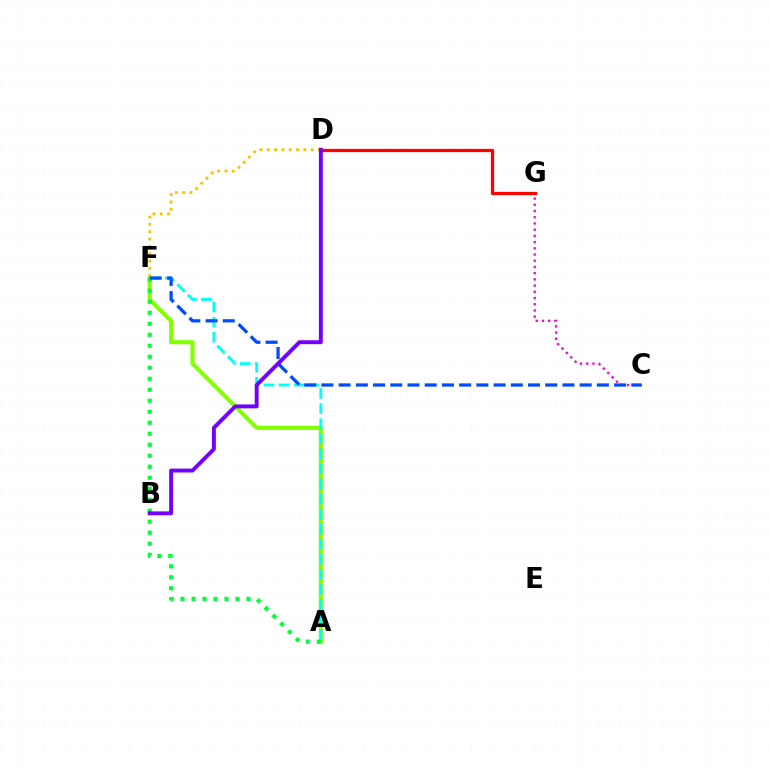{('A', 'F'): [{'color': '#84ff00', 'line_style': 'solid', 'thickness': 2.95}, {'color': '#00fff6', 'line_style': 'dashed', 'thickness': 2.05}, {'color': '#00ff39', 'line_style': 'dotted', 'thickness': 2.99}], ('D', 'F'): [{'color': '#ffbd00', 'line_style': 'dotted', 'thickness': 1.99}], ('C', 'G'): [{'color': '#ff00cf', 'line_style': 'dotted', 'thickness': 1.69}], ('D', 'G'): [{'color': '#ff0000', 'line_style': 'solid', 'thickness': 2.34}], ('C', 'F'): [{'color': '#004bff', 'line_style': 'dashed', 'thickness': 2.34}], ('B', 'D'): [{'color': '#7200ff', 'line_style': 'solid', 'thickness': 2.82}]}